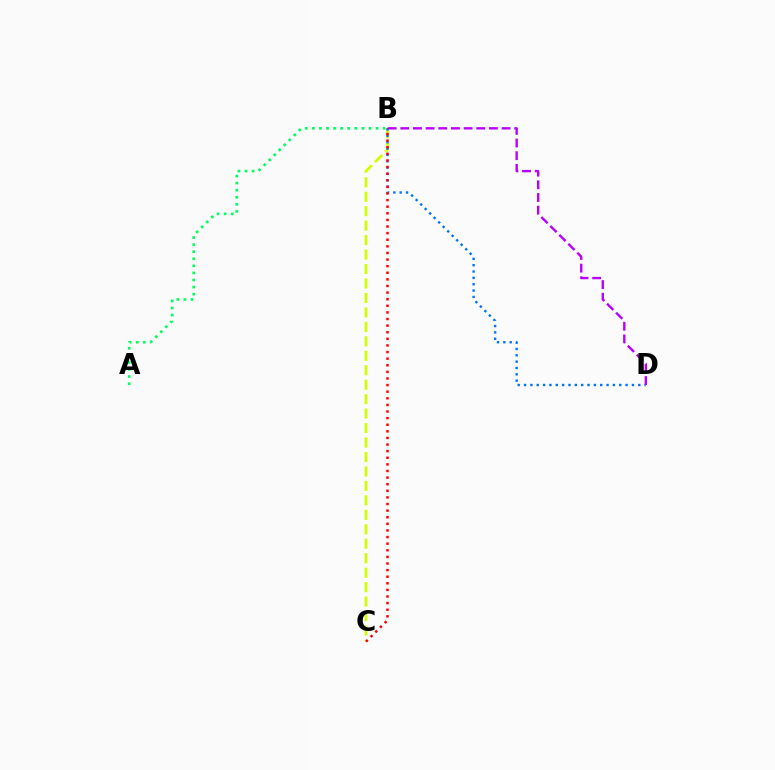{('B', 'C'): [{'color': '#d1ff00', 'line_style': 'dashed', 'thickness': 1.96}, {'color': '#ff0000', 'line_style': 'dotted', 'thickness': 1.8}], ('B', 'D'): [{'color': '#0074ff', 'line_style': 'dotted', 'thickness': 1.72}, {'color': '#b900ff', 'line_style': 'dashed', 'thickness': 1.72}], ('A', 'B'): [{'color': '#00ff5c', 'line_style': 'dotted', 'thickness': 1.92}]}